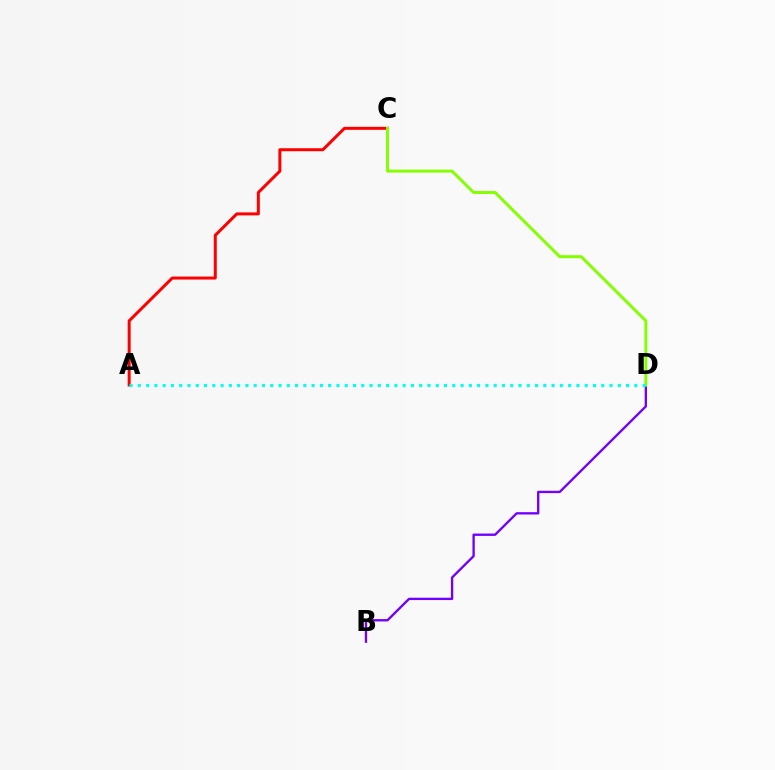{('A', 'C'): [{'color': '#ff0000', 'line_style': 'solid', 'thickness': 2.16}], ('B', 'D'): [{'color': '#7200ff', 'line_style': 'solid', 'thickness': 1.69}], ('C', 'D'): [{'color': '#84ff00', 'line_style': 'solid', 'thickness': 2.12}], ('A', 'D'): [{'color': '#00fff6', 'line_style': 'dotted', 'thickness': 2.25}]}